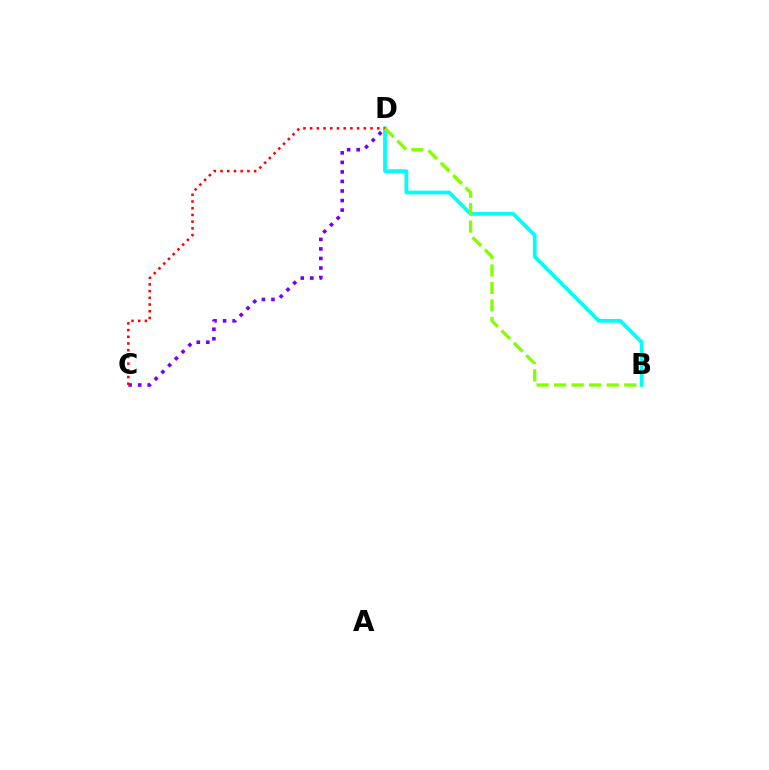{('C', 'D'): [{'color': '#7200ff', 'line_style': 'dotted', 'thickness': 2.59}, {'color': '#ff0000', 'line_style': 'dotted', 'thickness': 1.82}], ('B', 'D'): [{'color': '#00fff6', 'line_style': 'solid', 'thickness': 2.7}, {'color': '#84ff00', 'line_style': 'dashed', 'thickness': 2.38}]}